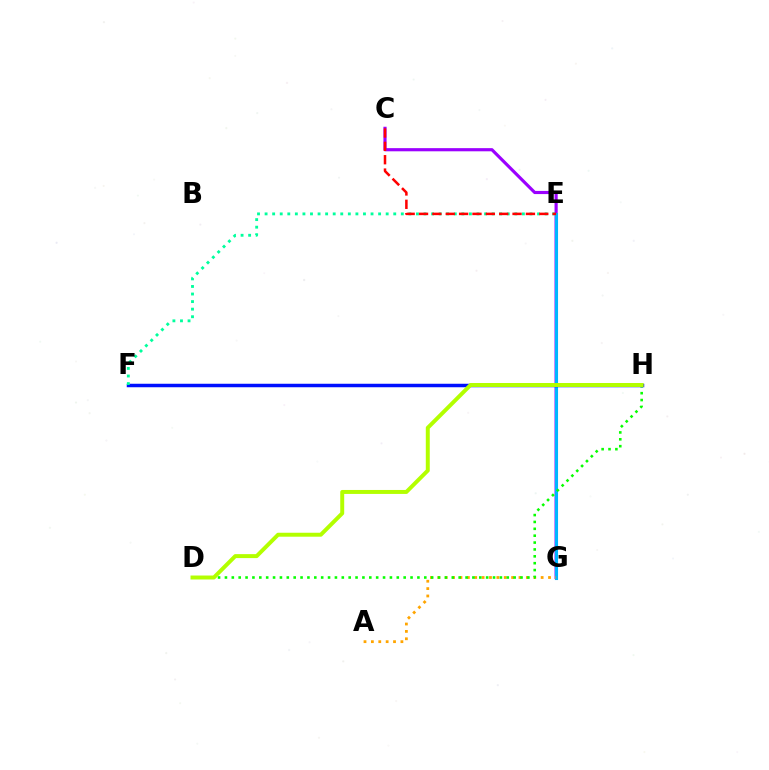{('C', 'G'): [{'color': '#9b00ff', 'line_style': 'solid', 'thickness': 2.27}], ('E', 'G'): [{'color': '#00b5ff', 'line_style': 'solid', 'thickness': 2.22}], ('F', 'H'): [{'color': '#ff00bd', 'line_style': 'dashed', 'thickness': 1.81}, {'color': '#0010ff', 'line_style': 'solid', 'thickness': 2.51}], ('A', 'G'): [{'color': '#ffa500', 'line_style': 'dotted', 'thickness': 2.0}], ('D', 'H'): [{'color': '#08ff00', 'line_style': 'dotted', 'thickness': 1.87}, {'color': '#b3ff00', 'line_style': 'solid', 'thickness': 2.85}], ('E', 'F'): [{'color': '#00ff9d', 'line_style': 'dotted', 'thickness': 2.06}], ('C', 'E'): [{'color': '#ff0000', 'line_style': 'dashed', 'thickness': 1.82}]}